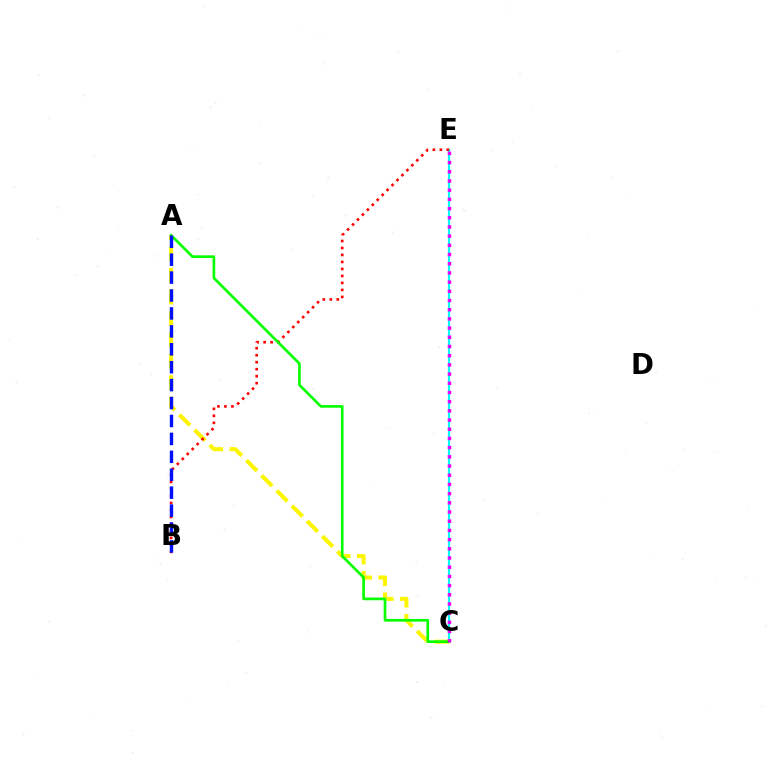{('C', 'E'): [{'color': '#00fff6', 'line_style': 'solid', 'thickness': 1.59}, {'color': '#ee00ff', 'line_style': 'dotted', 'thickness': 2.5}], ('A', 'C'): [{'color': '#fcf500', 'line_style': 'dashed', 'thickness': 2.92}, {'color': '#08ff00', 'line_style': 'solid', 'thickness': 1.93}], ('B', 'E'): [{'color': '#ff0000', 'line_style': 'dotted', 'thickness': 1.9}], ('A', 'B'): [{'color': '#0010ff', 'line_style': 'dashed', 'thickness': 2.43}]}